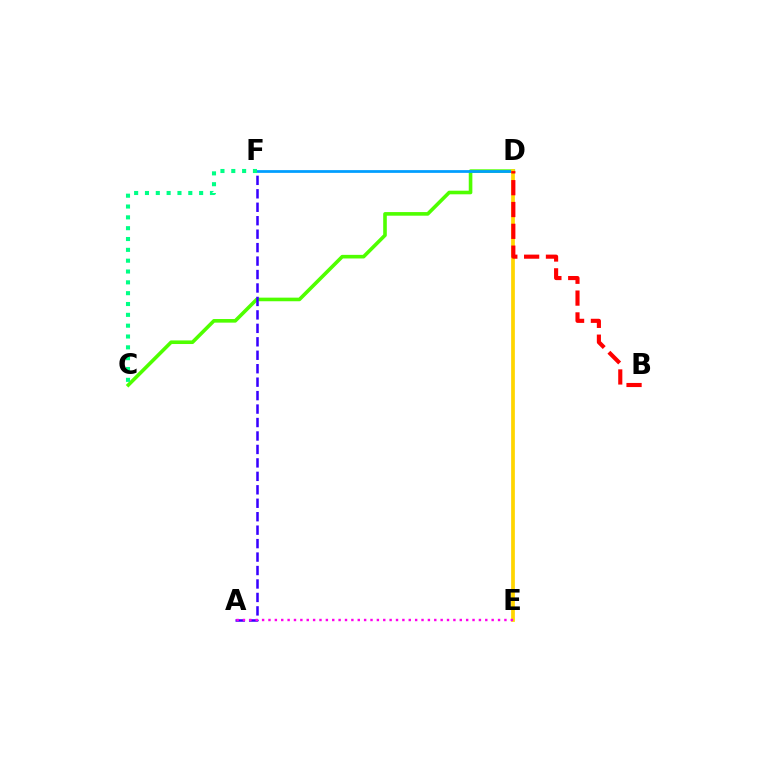{('C', 'D'): [{'color': '#4fff00', 'line_style': 'solid', 'thickness': 2.6}], ('D', 'F'): [{'color': '#009eff', 'line_style': 'solid', 'thickness': 1.98}], ('A', 'F'): [{'color': '#3700ff', 'line_style': 'dashed', 'thickness': 1.83}], ('C', 'F'): [{'color': '#00ff86', 'line_style': 'dotted', 'thickness': 2.94}], ('D', 'E'): [{'color': '#ffd500', 'line_style': 'solid', 'thickness': 2.68}], ('A', 'E'): [{'color': '#ff00ed', 'line_style': 'dotted', 'thickness': 1.73}], ('B', 'D'): [{'color': '#ff0000', 'line_style': 'dashed', 'thickness': 2.96}]}